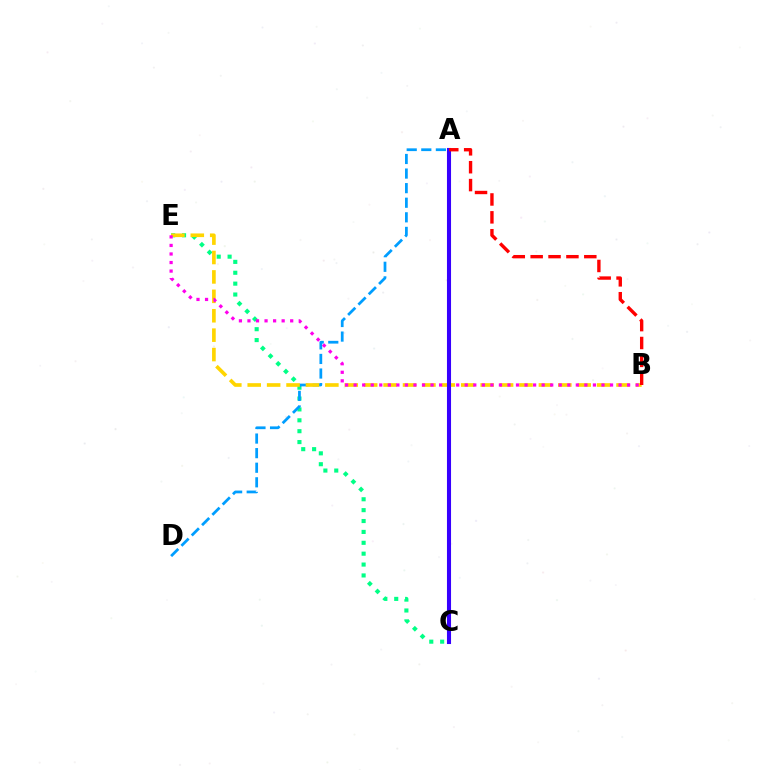{('A', 'C'): [{'color': '#4fff00', 'line_style': 'solid', 'thickness': 1.57}, {'color': '#3700ff', 'line_style': 'solid', 'thickness': 2.94}], ('C', 'E'): [{'color': '#00ff86', 'line_style': 'dotted', 'thickness': 2.96}], ('A', 'D'): [{'color': '#009eff', 'line_style': 'dashed', 'thickness': 1.98}], ('B', 'E'): [{'color': '#ffd500', 'line_style': 'dashed', 'thickness': 2.64}, {'color': '#ff00ed', 'line_style': 'dotted', 'thickness': 2.32}], ('A', 'B'): [{'color': '#ff0000', 'line_style': 'dashed', 'thickness': 2.43}]}